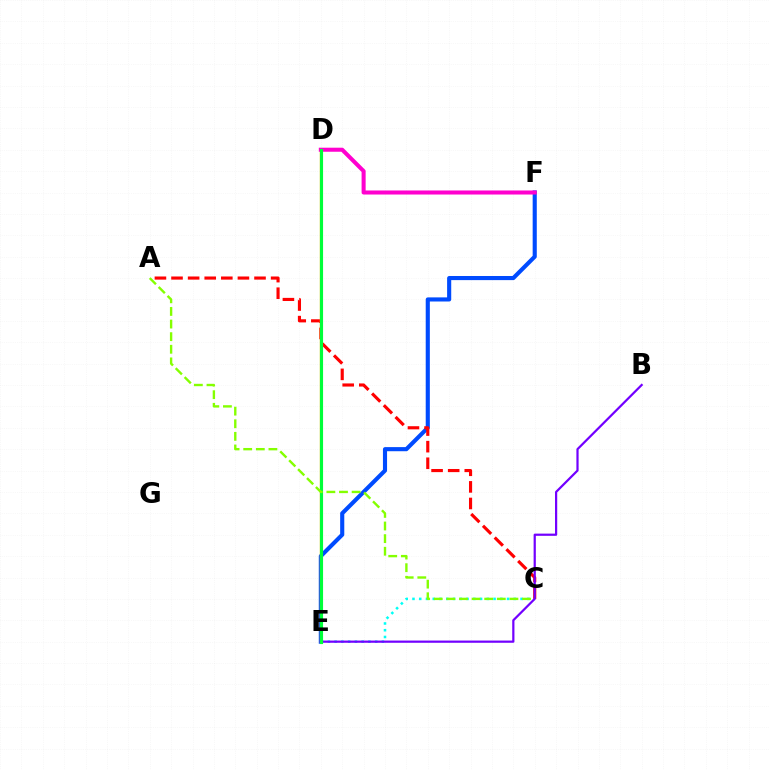{('C', 'E'): [{'color': '#00fff6', 'line_style': 'dotted', 'thickness': 1.84}], ('E', 'F'): [{'color': '#004bff', 'line_style': 'solid', 'thickness': 2.96}], ('A', 'C'): [{'color': '#ff0000', 'line_style': 'dashed', 'thickness': 2.25}, {'color': '#84ff00', 'line_style': 'dashed', 'thickness': 1.71}], ('D', 'E'): [{'color': '#ffbd00', 'line_style': 'solid', 'thickness': 1.69}, {'color': '#00ff39', 'line_style': 'solid', 'thickness': 2.26}], ('B', 'E'): [{'color': '#7200ff', 'line_style': 'solid', 'thickness': 1.59}], ('D', 'F'): [{'color': '#ff00cf', 'line_style': 'solid', 'thickness': 2.91}]}